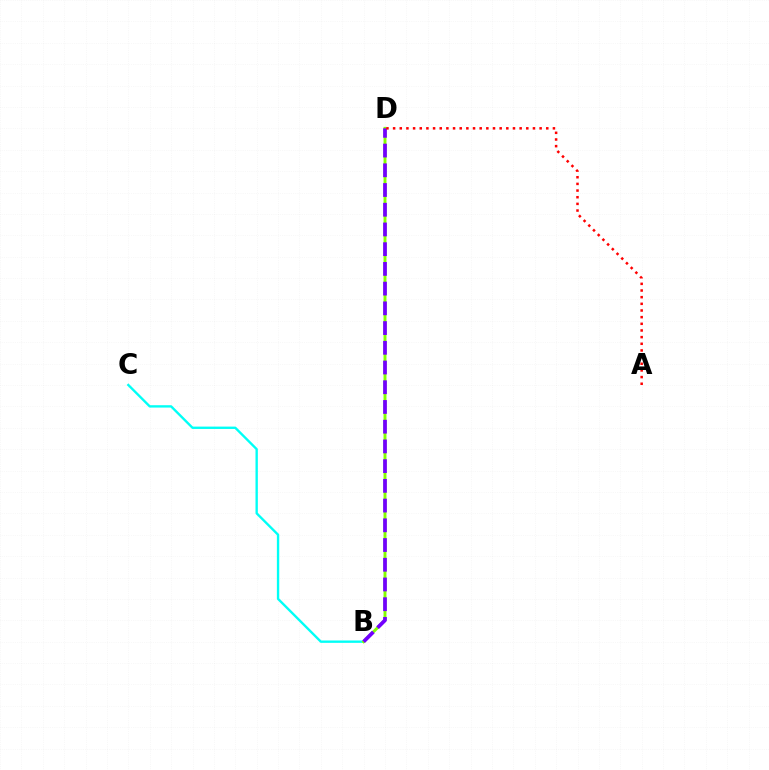{('B', 'C'): [{'color': '#00fff6', 'line_style': 'solid', 'thickness': 1.7}], ('B', 'D'): [{'color': '#84ff00', 'line_style': 'solid', 'thickness': 2.11}, {'color': '#7200ff', 'line_style': 'dashed', 'thickness': 2.68}], ('A', 'D'): [{'color': '#ff0000', 'line_style': 'dotted', 'thickness': 1.81}]}